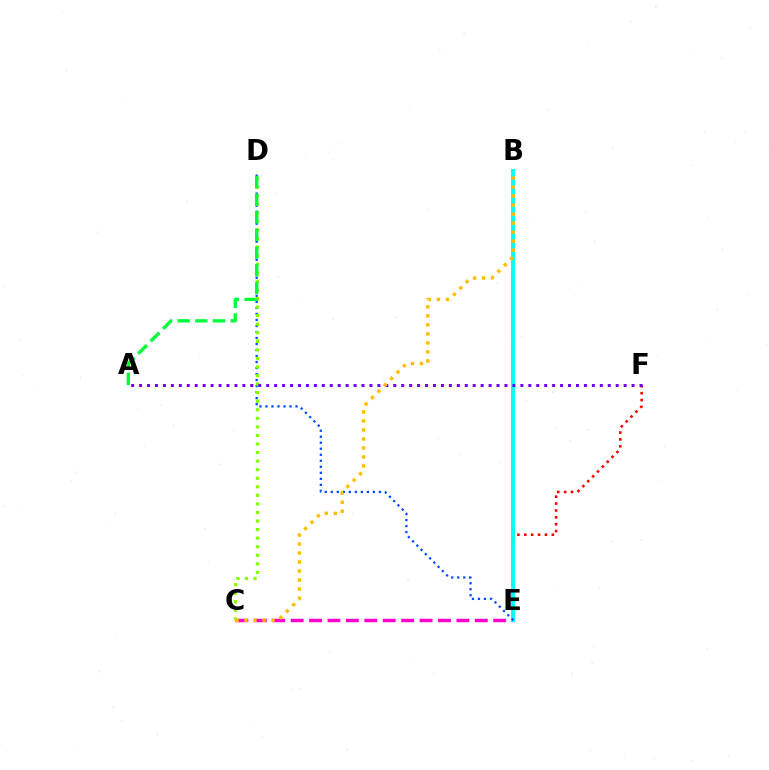{('E', 'F'): [{'color': '#ff0000', 'line_style': 'dotted', 'thickness': 1.87}], ('C', 'E'): [{'color': '#ff00cf', 'line_style': 'dashed', 'thickness': 2.5}], ('B', 'E'): [{'color': '#00fff6', 'line_style': 'solid', 'thickness': 2.85}], ('D', 'E'): [{'color': '#004bff', 'line_style': 'dotted', 'thickness': 1.63}], ('C', 'D'): [{'color': '#84ff00', 'line_style': 'dotted', 'thickness': 2.33}], ('A', 'F'): [{'color': '#7200ff', 'line_style': 'dotted', 'thickness': 2.16}], ('B', 'C'): [{'color': '#ffbd00', 'line_style': 'dotted', 'thickness': 2.45}], ('A', 'D'): [{'color': '#00ff39', 'line_style': 'dashed', 'thickness': 2.4}]}